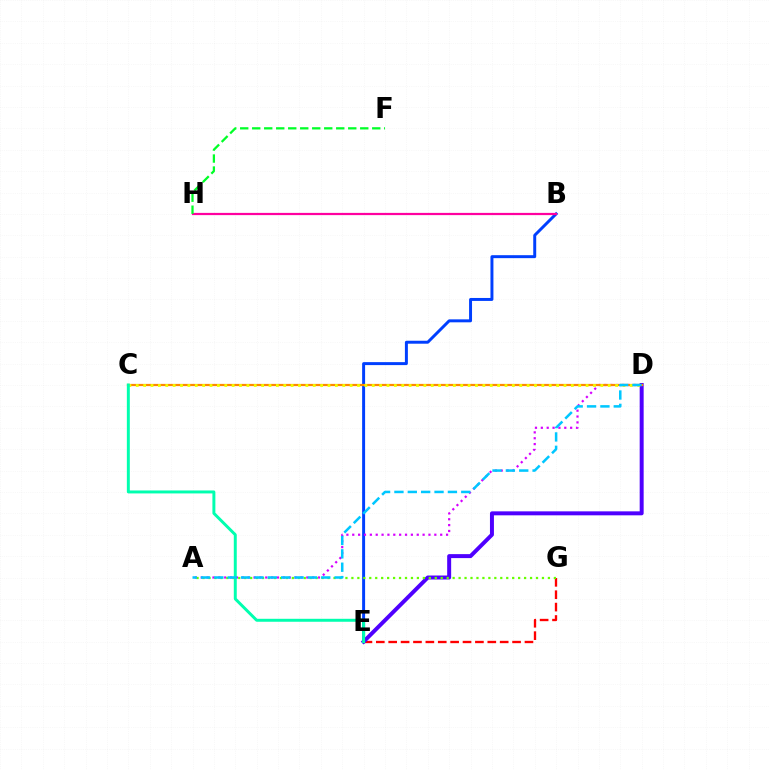{('B', 'E'): [{'color': '#003fff', 'line_style': 'solid', 'thickness': 2.13}], ('B', 'H'): [{'color': '#ff00a0', 'line_style': 'solid', 'thickness': 1.61}], ('A', 'D'): [{'color': '#d600ff', 'line_style': 'dotted', 'thickness': 1.59}, {'color': '#00c7ff', 'line_style': 'dashed', 'thickness': 1.82}], ('E', 'G'): [{'color': '#ff0000', 'line_style': 'dashed', 'thickness': 1.68}], ('D', 'E'): [{'color': '#4f00ff', 'line_style': 'solid', 'thickness': 2.86}], ('F', 'H'): [{'color': '#00ff27', 'line_style': 'dashed', 'thickness': 1.63}], ('C', 'D'): [{'color': '#ff8800', 'line_style': 'solid', 'thickness': 1.61}, {'color': '#eeff00', 'line_style': 'dotted', 'thickness': 2.0}], ('C', 'E'): [{'color': '#00ffaf', 'line_style': 'solid', 'thickness': 2.13}], ('A', 'G'): [{'color': '#66ff00', 'line_style': 'dotted', 'thickness': 1.62}]}